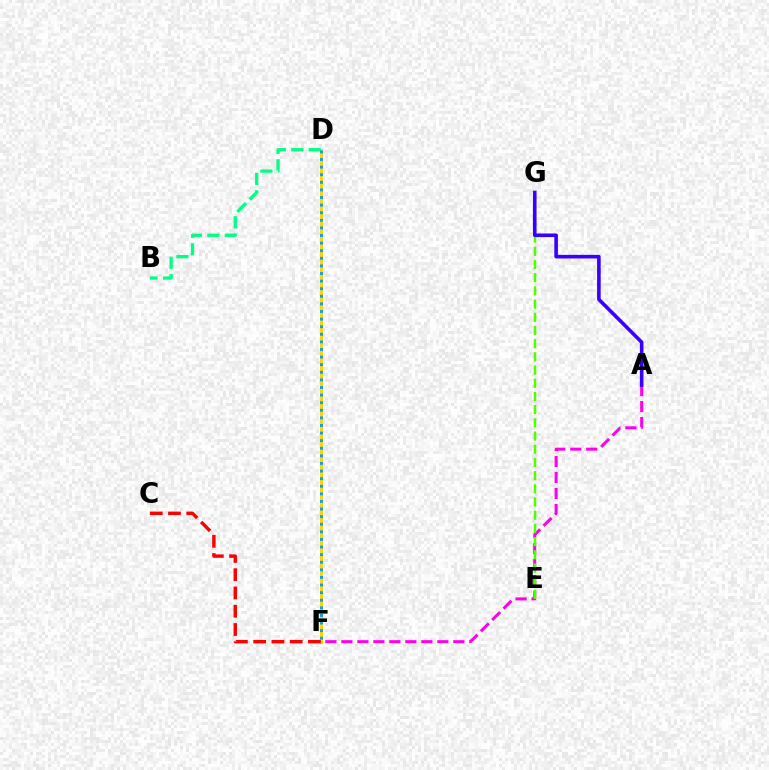{('A', 'F'): [{'color': '#ff00ed', 'line_style': 'dashed', 'thickness': 2.17}], ('E', 'G'): [{'color': '#4fff00', 'line_style': 'dashed', 'thickness': 1.79}], ('D', 'F'): [{'color': '#ffd500', 'line_style': 'solid', 'thickness': 2.14}, {'color': '#009eff', 'line_style': 'dotted', 'thickness': 2.06}], ('C', 'F'): [{'color': '#ff0000', 'line_style': 'dashed', 'thickness': 2.48}], ('B', 'D'): [{'color': '#00ff86', 'line_style': 'dashed', 'thickness': 2.37}], ('A', 'G'): [{'color': '#3700ff', 'line_style': 'solid', 'thickness': 2.6}]}